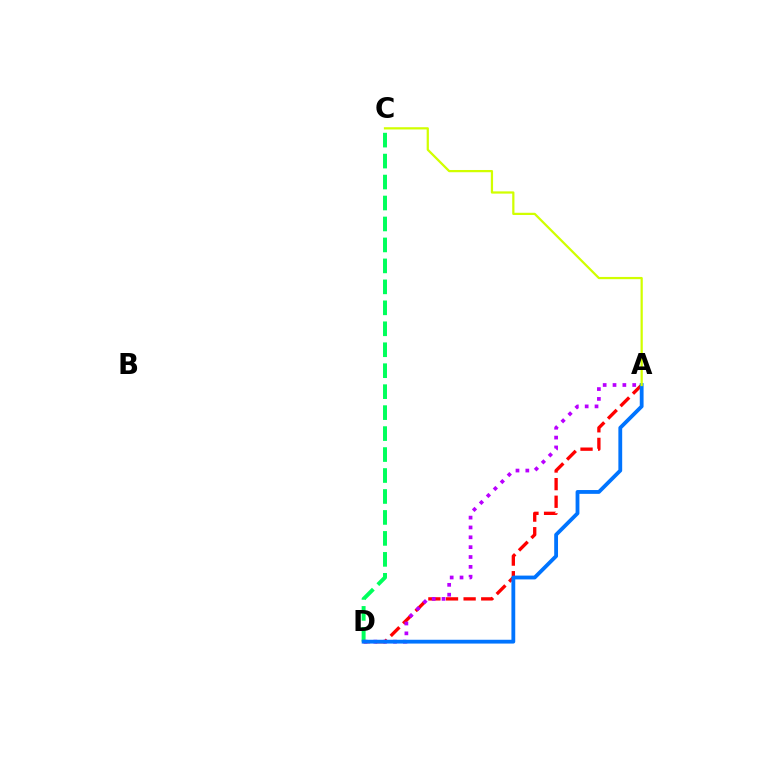{('C', 'D'): [{'color': '#00ff5c', 'line_style': 'dashed', 'thickness': 2.85}], ('A', 'D'): [{'color': '#ff0000', 'line_style': 'dashed', 'thickness': 2.39}, {'color': '#b900ff', 'line_style': 'dotted', 'thickness': 2.68}, {'color': '#0074ff', 'line_style': 'solid', 'thickness': 2.74}], ('A', 'C'): [{'color': '#d1ff00', 'line_style': 'solid', 'thickness': 1.61}]}